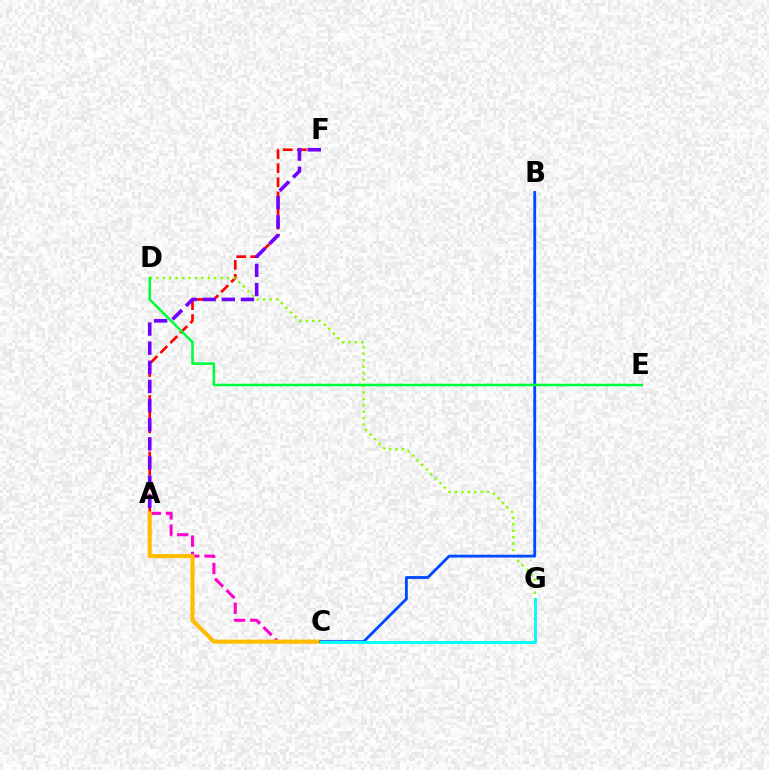{('A', 'C'): [{'color': '#ff00cf', 'line_style': 'dashed', 'thickness': 2.21}, {'color': '#ffbd00', 'line_style': 'solid', 'thickness': 2.95}], ('A', 'F'): [{'color': '#ff0000', 'line_style': 'dashed', 'thickness': 1.91}, {'color': '#7200ff', 'line_style': 'dashed', 'thickness': 2.6}], ('D', 'G'): [{'color': '#84ff00', 'line_style': 'dotted', 'thickness': 1.75}], ('B', 'C'): [{'color': '#004bff', 'line_style': 'solid', 'thickness': 2.05}], ('C', 'G'): [{'color': '#00fff6', 'line_style': 'solid', 'thickness': 2.11}], ('D', 'E'): [{'color': '#00ff39', 'line_style': 'solid', 'thickness': 1.83}]}